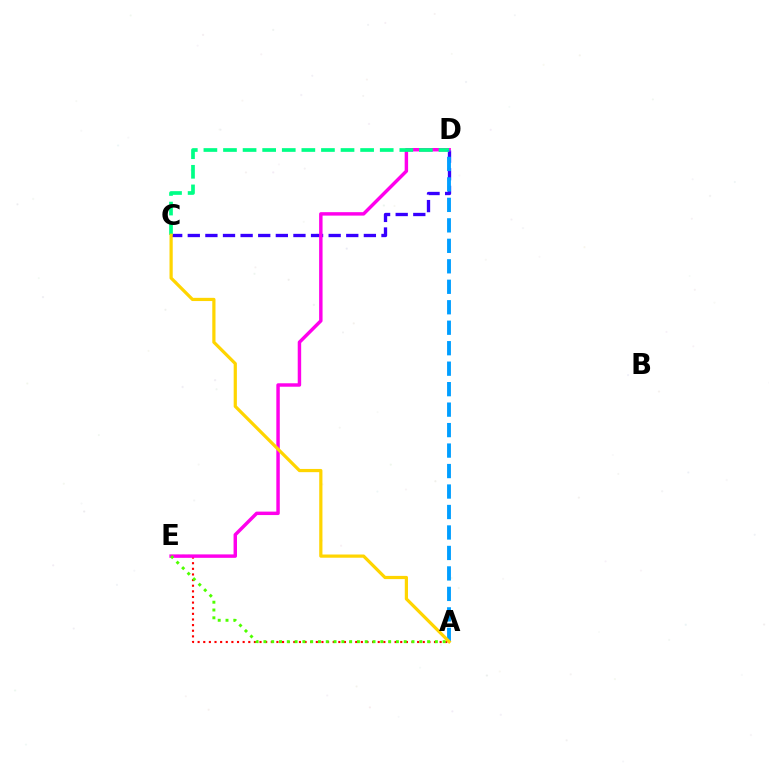{('A', 'E'): [{'color': '#ff0000', 'line_style': 'dotted', 'thickness': 1.53}, {'color': '#4fff00', 'line_style': 'dotted', 'thickness': 2.12}], ('C', 'D'): [{'color': '#3700ff', 'line_style': 'dashed', 'thickness': 2.39}, {'color': '#00ff86', 'line_style': 'dashed', 'thickness': 2.66}], ('D', 'E'): [{'color': '#ff00ed', 'line_style': 'solid', 'thickness': 2.48}], ('A', 'D'): [{'color': '#009eff', 'line_style': 'dashed', 'thickness': 2.78}], ('A', 'C'): [{'color': '#ffd500', 'line_style': 'solid', 'thickness': 2.31}]}